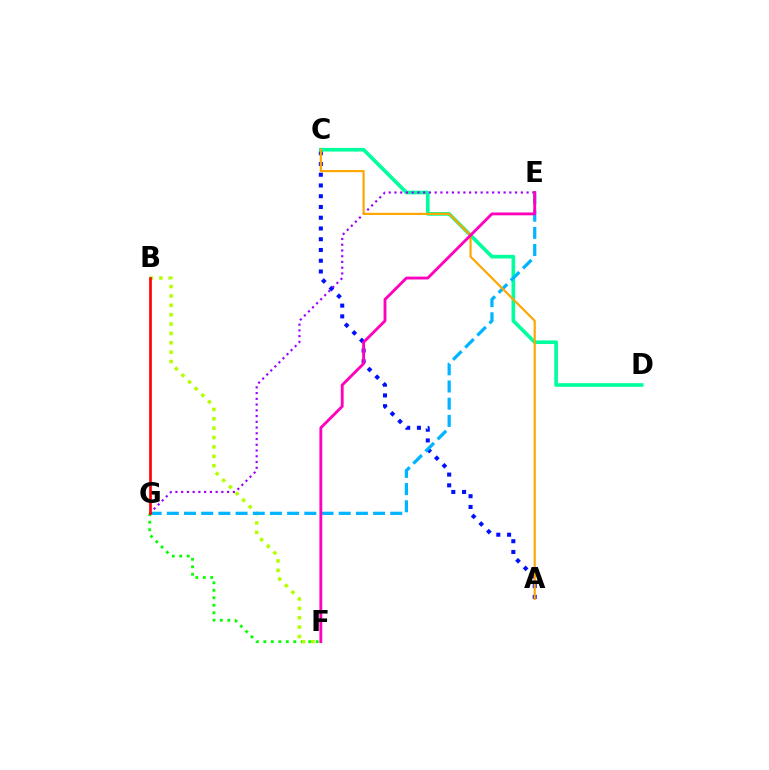{('A', 'C'): [{'color': '#0010ff', 'line_style': 'dotted', 'thickness': 2.92}, {'color': '#ffa500', 'line_style': 'solid', 'thickness': 1.56}], ('C', 'D'): [{'color': '#00ff9d', 'line_style': 'solid', 'thickness': 2.63}], ('E', 'G'): [{'color': '#9b00ff', 'line_style': 'dotted', 'thickness': 1.56}, {'color': '#00b5ff', 'line_style': 'dashed', 'thickness': 2.33}], ('F', 'G'): [{'color': '#08ff00', 'line_style': 'dotted', 'thickness': 2.03}], ('B', 'F'): [{'color': '#b3ff00', 'line_style': 'dotted', 'thickness': 2.55}], ('B', 'G'): [{'color': '#ff0000', 'line_style': 'solid', 'thickness': 1.91}], ('E', 'F'): [{'color': '#ff00bd', 'line_style': 'solid', 'thickness': 2.05}]}